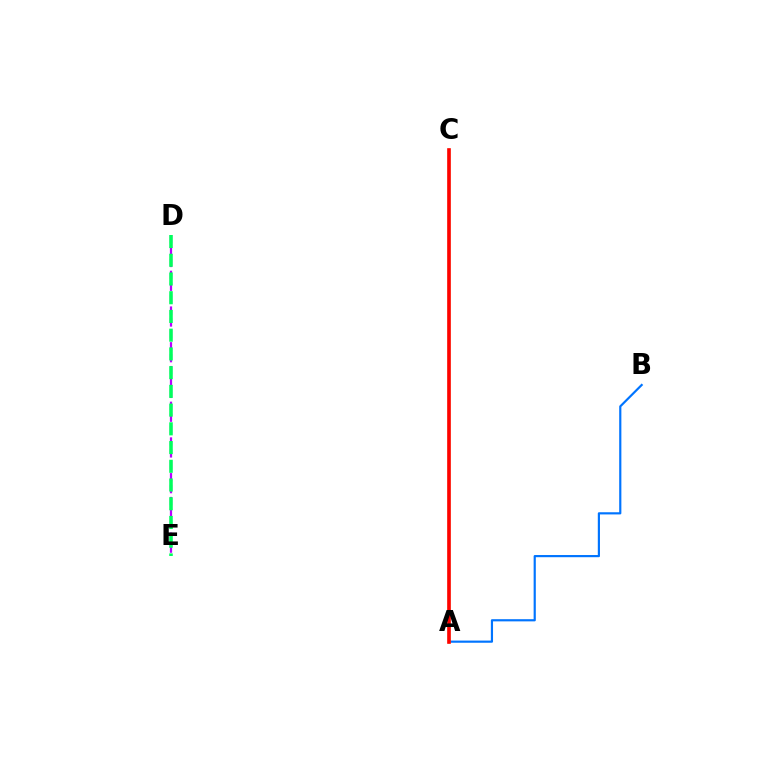{('A', 'B'): [{'color': '#0074ff', 'line_style': 'solid', 'thickness': 1.57}], ('D', 'E'): [{'color': '#b900ff', 'line_style': 'dashed', 'thickness': 1.62}, {'color': '#00ff5c', 'line_style': 'dashed', 'thickness': 2.54}], ('A', 'C'): [{'color': '#d1ff00', 'line_style': 'solid', 'thickness': 1.77}, {'color': '#ff0000', 'line_style': 'solid', 'thickness': 2.61}]}